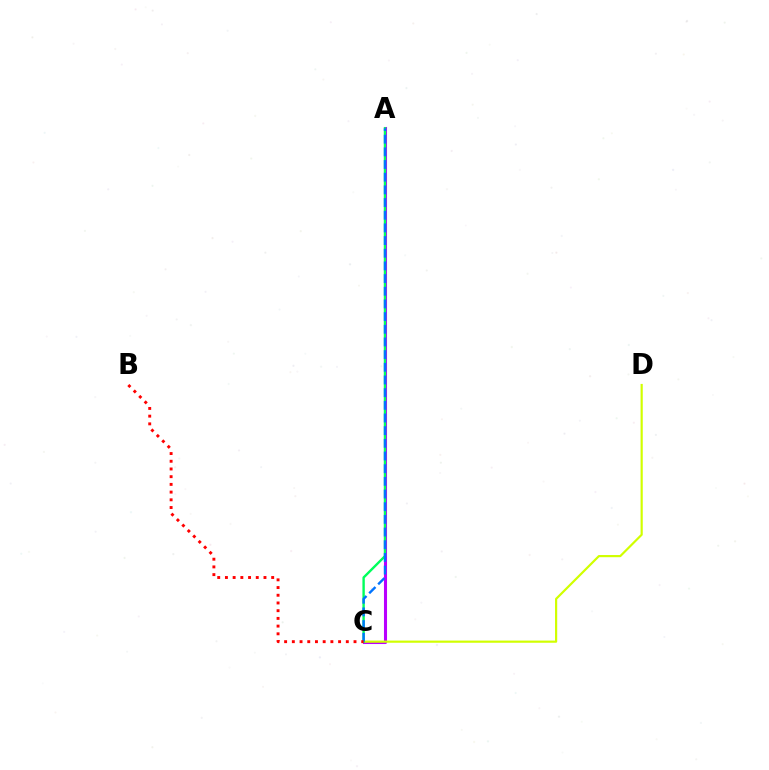{('A', 'C'): [{'color': '#b900ff', 'line_style': 'solid', 'thickness': 2.21}, {'color': '#00ff5c', 'line_style': 'solid', 'thickness': 1.72}, {'color': '#0074ff', 'line_style': 'dashed', 'thickness': 1.72}], ('C', 'D'): [{'color': '#d1ff00', 'line_style': 'solid', 'thickness': 1.57}], ('B', 'C'): [{'color': '#ff0000', 'line_style': 'dotted', 'thickness': 2.09}]}